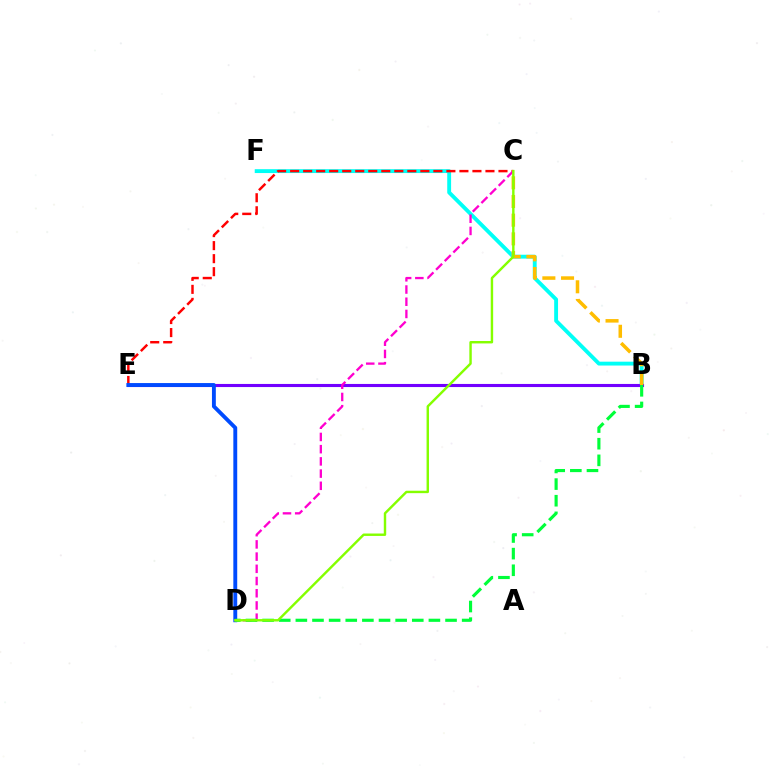{('B', 'F'): [{'color': '#00fff6', 'line_style': 'solid', 'thickness': 2.78}], ('B', 'E'): [{'color': '#7200ff', 'line_style': 'solid', 'thickness': 2.23}], ('C', 'E'): [{'color': '#ff0000', 'line_style': 'dashed', 'thickness': 1.77}], ('B', 'C'): [{'color': '#ffbd00', 'line_style': 'dashed', 'thickness': 2.54}], ('D', 'E'): [{'color': '#004bff', 'line_style': 'solid', 'thickness': 2.79}], ('C', 'D'): [{'color': '#ff00cf', 'line_style': 'dashed', 'thickness': 1.66}, {'color': '#84ff00', 'line_style': 'solid', 'thickness': 1.74}], ('B', 'D'): [{'color': '#00ff39', 'line_style': 'dashed', 'thickness': 2.26}]}